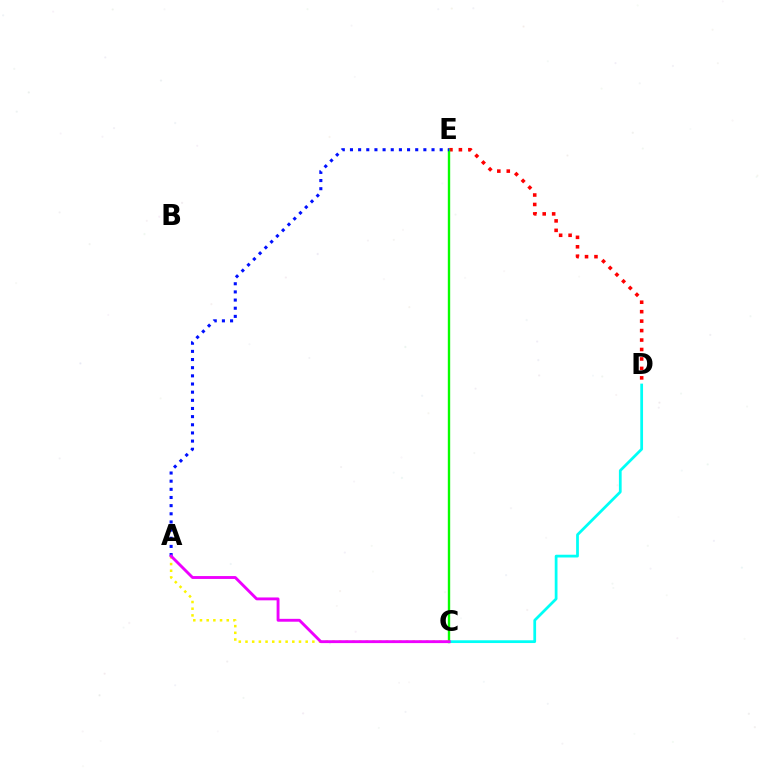{('C', 'D'): [{'color': '#00fff6', 'line_style': 'solid', 'thickness': 1.98}], ('D', 'E'): [{'color': '#ff0000', 'line_style': 'dotted', 'thickness': 2.57}], ('C', 'E'): [{'color': '#08ff00', 'line_style': 'solid', 'thickness': 1.71}], ('A', 'E'): [{'color': '#0010ff', 'line_style': 'dotted', 'thickness': 2.22}], ('A', 'C'): [{'color': '#fcf500', 'line_style': 'dotted', 'thickness': 1.82}, {'color': '#ee00ff', 'line_style': 'solid', 'thickness': 2.07}]}